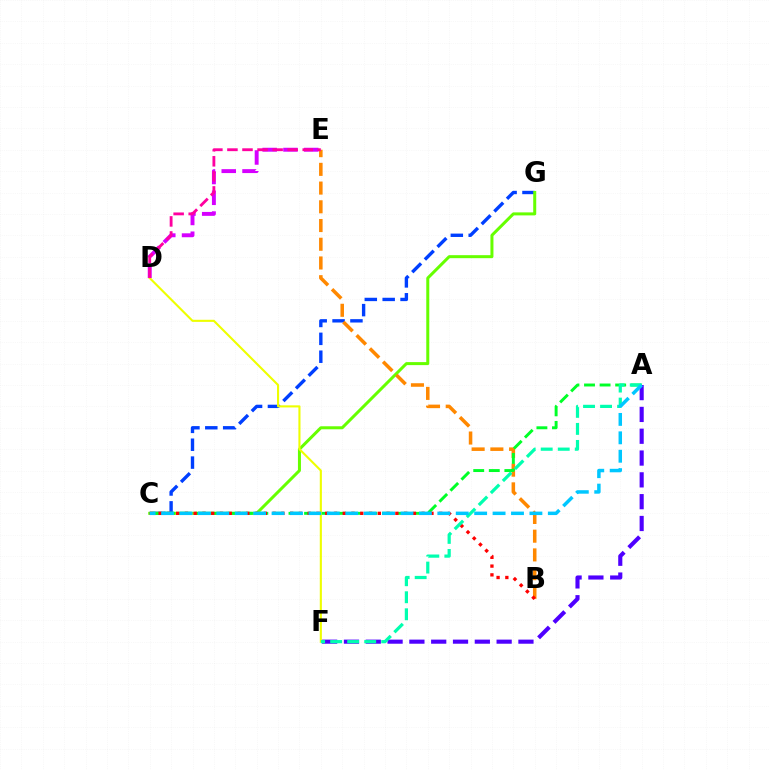{('A', 'F'): [{'color': '#4f00ff', 'line_style': 'dashed', 'thickness': 2.96}, {'color': '#00ffaf', 'line_style': 'dashed', 'thickness': 2.31}], ('C', 'G'): [{'color': '#003fff', 'line_style': 'dashed', 'thickness': 2.43}, {'color': '#66ff00', 'line_style': 'solid', 'thickness': 2.17}], ('D', 'E'): [{'color': '#d600ff', 'line_style': 'dashed', 'thickness': 2.82}, {'color': '#ff00a0', 'line_style': 'dashed', 'thickness': 2.05}], ('B', 'E'): [{'color': '#ff8800', 'line_style': 'dashed', 'thickness': 2.54}], ('A', 'C'): [{'color': '#00ff27', 'line_style': 'dashed', 'thickness': 2.12}, {'color': '#00c7ff', 'line_style': 'dashed', 'thickness': 2.5}], ('D', 'F'): [{'color': '#eeff00', 'line_style': 'solid', 'thickness': 1.52}], ('B', 'C'): [{'color': '#ff0000', 'line_style': 'dotted', 'thickness': 2.38}]}